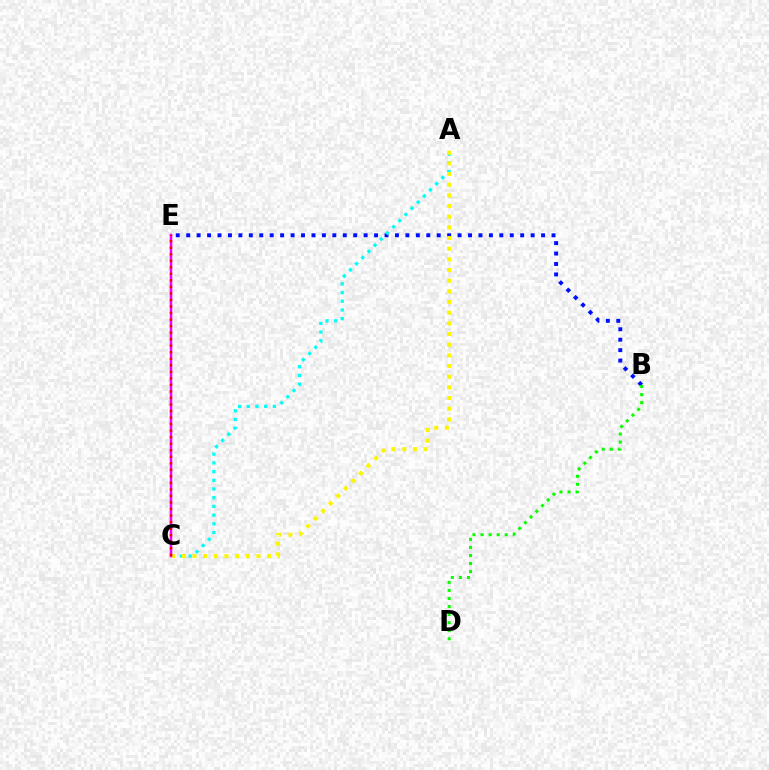{('B', 'E'): [{'color': '#0010ff', 'line_style': 'dotted', 'thickness': 2.84}], ('A', 'C'): [{'color': '#00fff6', 'line_style': 'dotted', 'thickness': 2.36}, {'color': '#fcf500', 'line_style': 'dotted', 'thickness': 2.9}], ('B', 'D'): [{'color': '#08ff00', 'line_style': 'dotted', 'thickness': 2.19}], ('C', 'E'): [{'color': '#ee00ff', 'line_style': 'solid', 'thickness': 1.8}, {'color': '#ff0000', 'line_style': 'dotted', 'thickness': 1.78}]}